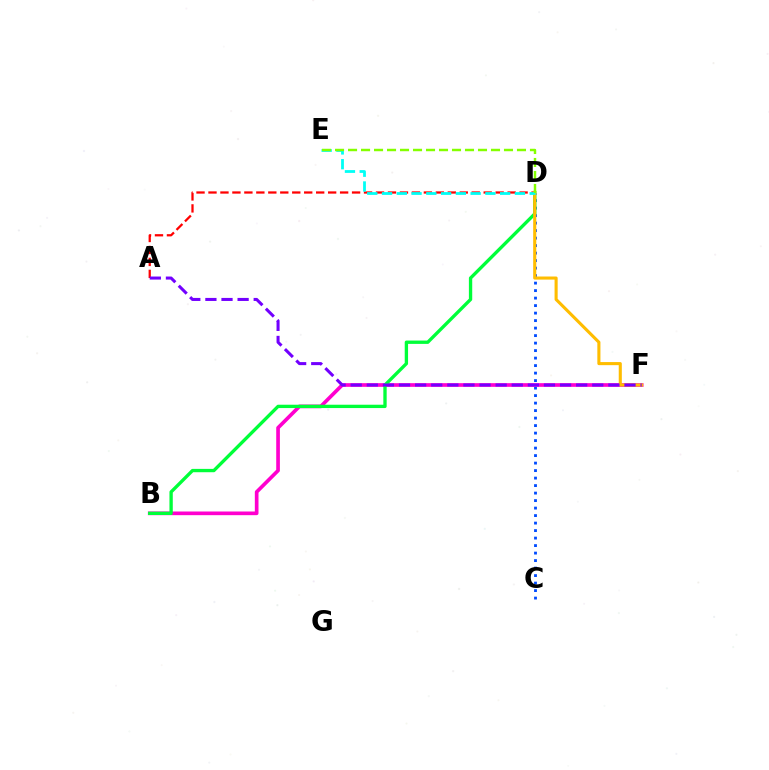{('C', 'D'): [{'color': '#004bff', 'line_style': 'dotted', 'thickness': 2.04}], ('B', 'F'): [{'color': '#ff00cf', 'line_style': 'solid', 'thickness': 2.64}], ('A', 'D'): [{'color': '#ff0000', 'line_style': 'dashed', 'thickness': 1.63}], ('B', 'D'): [{'color': '#00ff39', 'line_style': 'solid', 'thickness': 2.4}], ('D', 'F'): [{'color': '#ffbd00', 'line_style': 'solid', 'thickness': 2.22}], ('D', 'E'): [{'color': '#00fff6', 'line_style': 'dashed', 'thickness': 2.01}, {'color': '#84ff00', 'line_style': 'dashed', 'thickness': 1.77}], ('A', 'F'): [{'color': '#7200ff', 'line_style': 'dashed', 'thickness': 2.19}]}